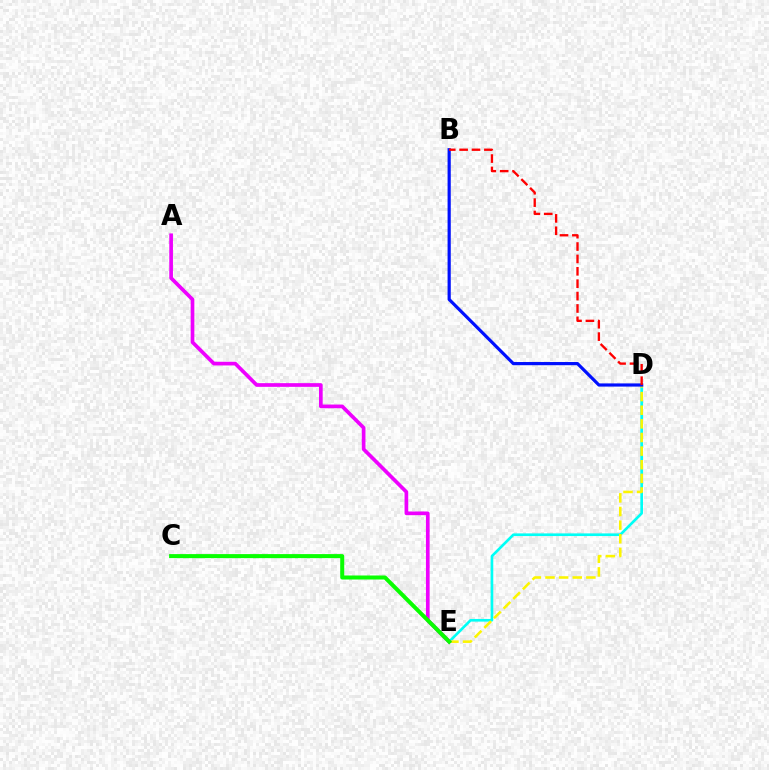{('D', 'E'): [{'color': '#00fff6', 'line_style': 'solid', 'thickness': 1.91}, {'color': '#fcf500', 'line_style': 'dashed', 'thickness': 1.85}], ('A', 'E'): [{'color': '#ee00ff', 'line_style': 'solid', 'thickness': 2.65}], ('B', 'D'): [{'color': '#0010ff', 'line_style': 'solid', 'thickness': 2.29}, {'color': '#ff0000', 'line_style': 'dashed', 'thickness': 1.68}], ('C', 'E'): [{'color': '#08ff00', 'line_style': 'solid', 'thickness': 2.89}]}